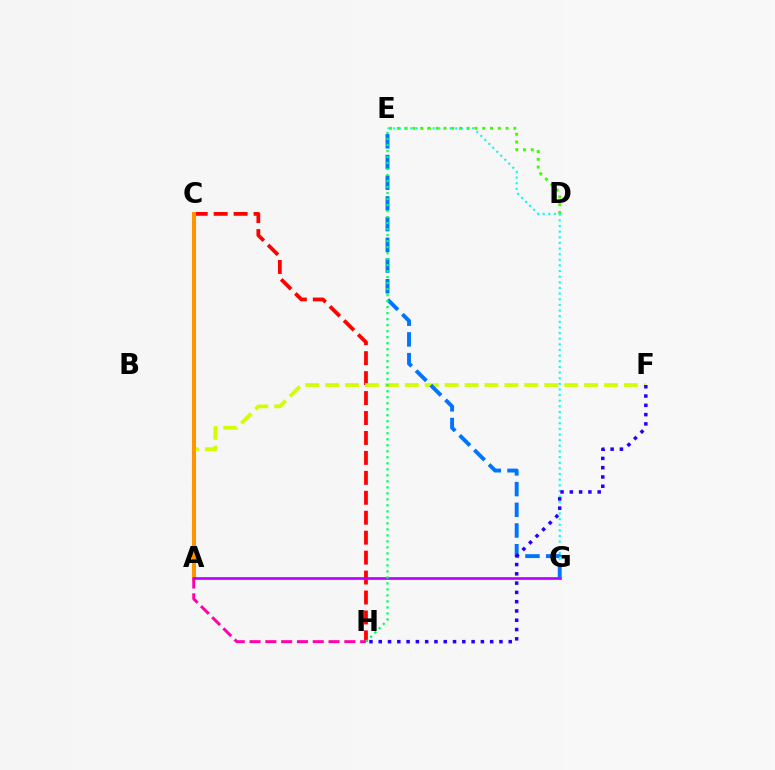{('E', 'G'): [{'color': '#00fff6', 'line_style': 'dotted', 'thickness': 1.53}, {'color': '#0074ff', 'line_style': 'dashed', 'thickness': 2.81}], ('C', 'H'): [{'color': '#ff0000', 'line_style': 'dashed', 'thickness': 2.71}], ('A', 'F'): [{'color': '#d1ff00', 'line_style': 'dashed', 'thickness': 2.71}], ('A', 'C'): [{'color': '#ff9400', 'line_style': 'solid', 'thickness': 2.9}], ('A', 'H'): [{'color': '#ff00ac', 'line_style': 'dashed', 'thickness': 2.15}], ('A', 'G'): [{'color': '#b900ff', 'line_style': 'solid', 'thickness': 1.92}], ('D', 'E'): [{'color': '#3dff00', 'line_style': 'dotted', 'thickness': 2.11}], ('F', 'H'): [{'color': '#2500ff', 'line_style': 'dotted', 'thickness': 2.52}], ('E', 'H'): [{'color': '#00ff5c', 'line_style': 'dotted', 'thickness': 1.63}]}